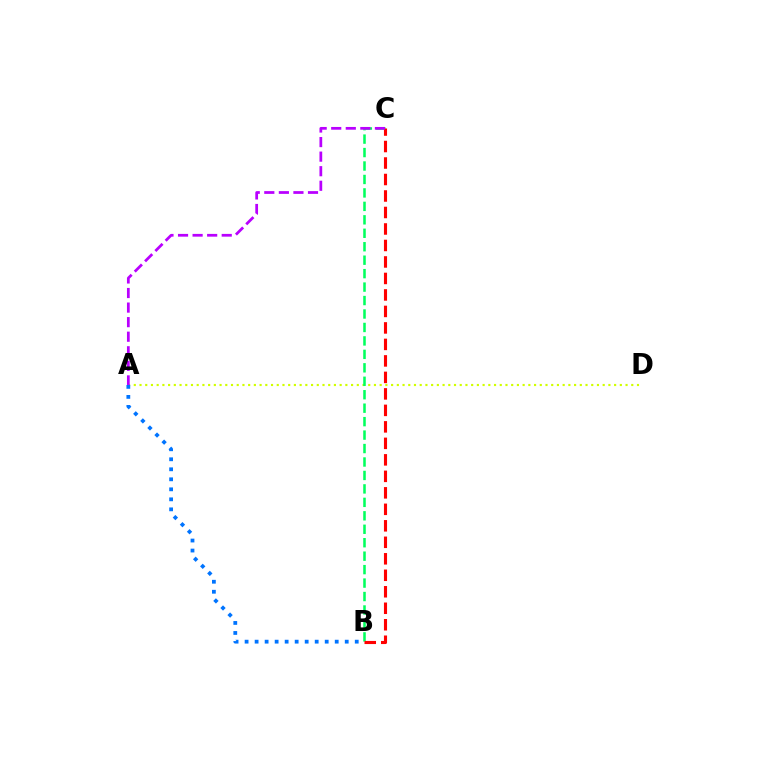{('A', 'D'): [{'color': '#d1ff00', 'line_style': 'dotted', 'thickness': 1.55}], ('B', 'C'): [{'color': '#00ff5c', 'line_style': 'dashed', 'thickness': 1.83}, {'color': '#ff0000', 'line_style': 'dashed', 'thickness': 2.24}], ('A', 'B'): [{'color': '#0074ff', 'line_style': 'dotted', 'thickness': 2.72}], ('A', 'C'): [{'color': '#b900ff', 'line_style': 'dashed', 'thickness': 1.98}]}